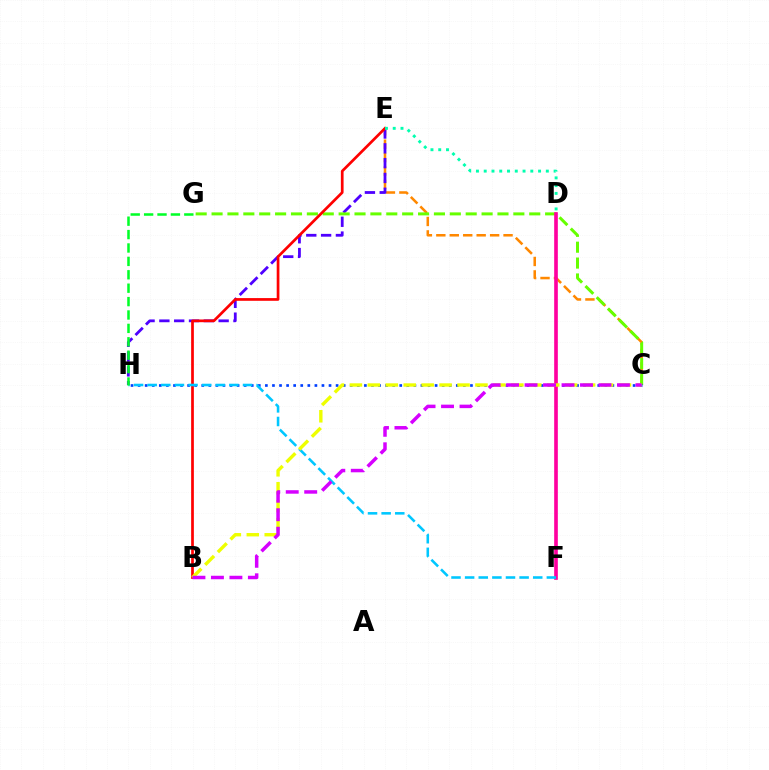{('C', 'E'): [{'color': '#ff8800', 'line_style': 'dashed', 'thickness': 1.83}], ('E', 'H'): [{'color': '#4f00ff', 'line_style': 'dashed', 'thickness': 2.01}], ('C', 'G'): [{'color': '#66ff00', 'line_style': 'dashed', 'thickness': 2.16}], ('C', 'H'): [{'color': '#003fff', 'line_style': 'dotted', 'thickness': 1.92}], ('D', 'F'): [{'color': '#ff00a0', 'line_style': 'solid', 'thickness': 2.63}], ('B', 'E'): [{'color': '#ff0000', 'line_style': 'solid', 'thickness': 1.95}], ('F', 'H'): [{'color': '#00c7ff', 'line_style': 'dashed', 'thickness': 1.85}], ('B', 'C'): [{'color': '#eeff00', 'line_style': 'dashed', 'thickness': 2.44}, {'color': '#d600ff', 'line_style': 'dashed', 'thickness': 2.51}], ('D', 'E'): [{'color': '#00ffaf', 'line_style': 'dotted', 'thickness': 2.11}], ('G', 'H'): [{'color': '#00ff27', 'line_style': 'dashed', 'thickness': 1.82}]}